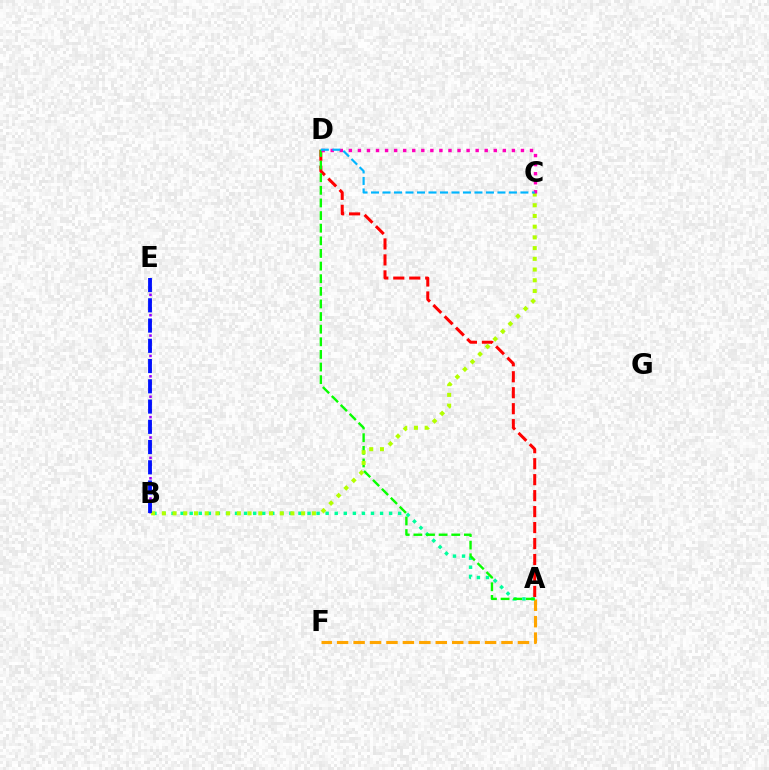{('A', 'F'): [{'color': '#ffa500', 'line_style': 'dashed', 'thickness': 2.23}], ('A', 'B'): [{'color': '#00ff9d', 'line_style': 'dotted', 'thickness': 2.46}], ('B', 'E'): [{'color': '#9b00ff', 'line_style': 'dotted', 'thickness': 1.85}, {'color': '#0010ff', 'line_style': 'dashed', 'thickness': 2.75}], ('A', 'D'): [{'color': '#ff0000', 'line_style': 'dashed', 'thickness': 2.17}, {'color': '#08ff00', 'line_style': 'dashed', 'thickness': 1.71}], ('B', 'C'): [{'color': '#b3ff00', 'line_style': 'dotted', 'thickness': 2.91}], ('C', 'D'): [{'color': '#ff00bd', 'line_style': 'dotted', 'thickness': 2.46}, {'color': '#00b5ff', 'line_style': 'dashed', 'thickness': 1.56}]}